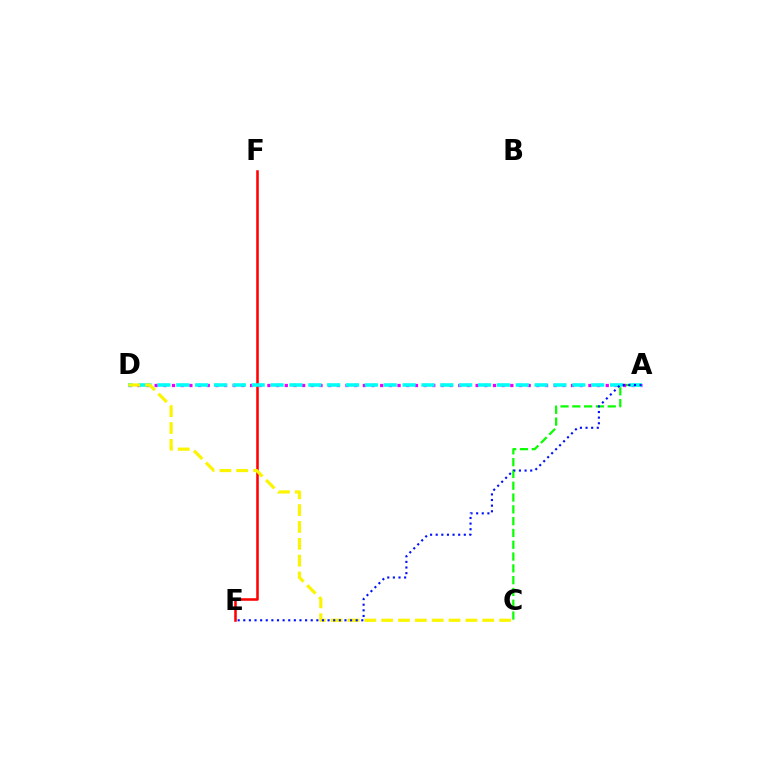{('E', 'F'): [{'color': '#ff0000', 'line_style': 'solid', 'thickness': 1.84}], ('A', 'C'): [{'color': '#08ff00', 'line_style': 'dashed', 'thickness': 1.6}], ('A', 'D'): [{'color': '#ee00ff', 'line_style': 'dotted', 'thickness': 2.36}, {'color': '#00fff6', 'line_style': 'dashed', 'thickness': 2.56}], ('C', 'D'): [{'color': '#fcf500', 'line_style': 'dashed', 'thickness': 2.29}], ('A', 'E'): [{'color': '#0010ff', 'line_style': 'dotted', 'thickness': 1.53}]}